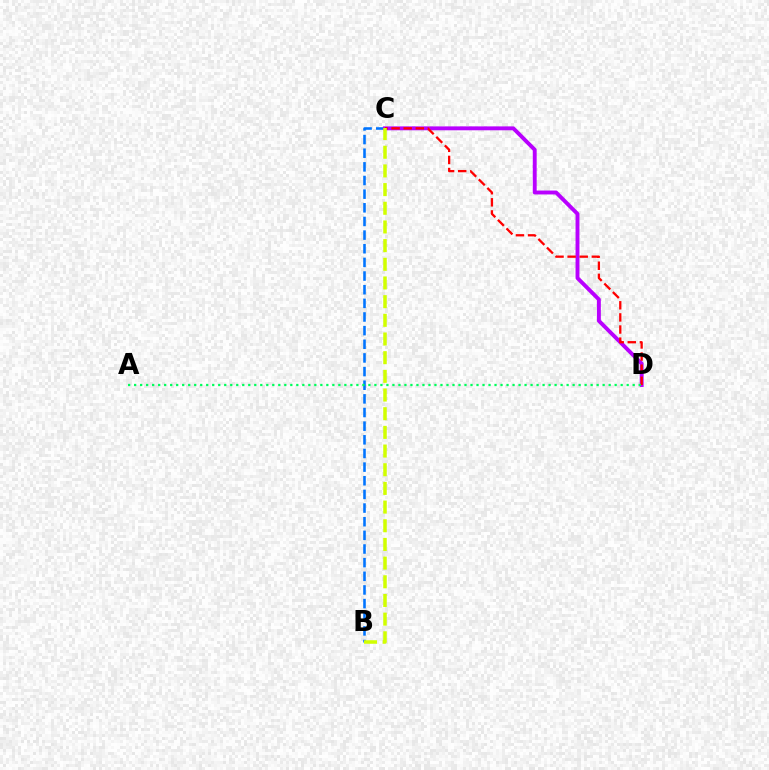{('B', 'C'): [{'color': '#0074ff', 'line_style': 'dashed', 'thickness': 1.85}, {'color': '#d1ff00', 'line_style': 'dashed', 'thickness': 2.54}], ('C', 'D'): [{'color': '#b900ff', 'line_style': 'solid', 'thickness': 2.81}, {'color': '#ff0000', 'line_style': 'dashed', 'thickness': 1.64}], ('A', 'D'): [{'color': '#00ff5c', 'line_style': 'dotted', 'thickness': 1.63}]}